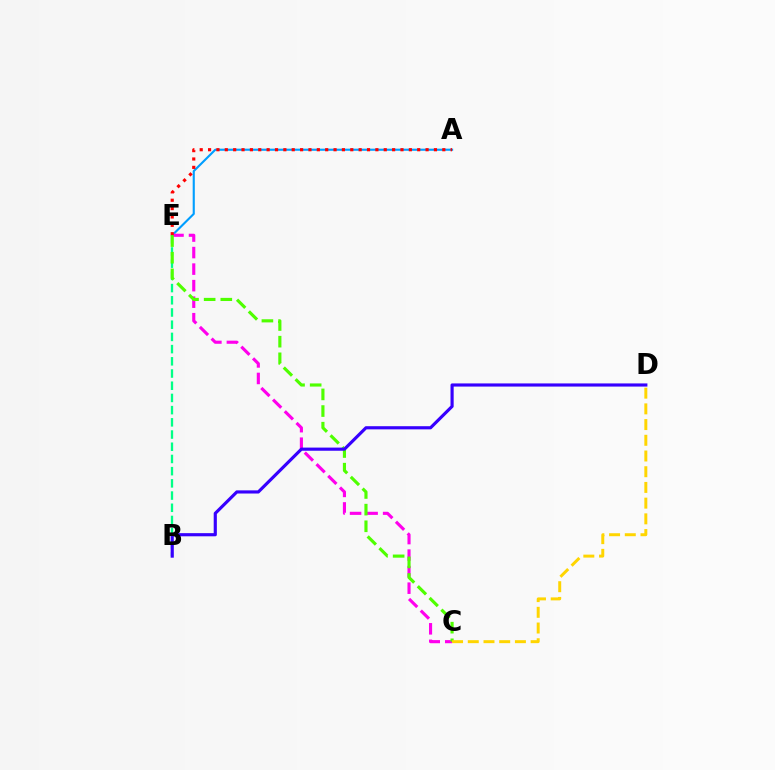{('A', 'E'): [{'color': '#009eff', 'line_style': 'solid', 'thickness': 1.53}, {'color': '#ff0000', 'line_style': 'dotted', 'thickness': 2.27}], ('C', 'E'): [{'color': '#ff00ed', 'line_style': 'dashed', 'thickness': 2.25}, {'color': '#4fff00', 'line_style': 'dashed', 'thickness': 2.26}], ('B', 'E'): [{'color': '#00ff86', 'line_style': 'dashed', 'thickness': 1.66}], ('C', 'D'): [{'color': '#ffd500', 'line_style': 'dashed', 'thickness': 2.13}], ('B', 'D'): [{'color': '#3700ff', 'line_style': 'solid', 'thickness': 2.27}]}